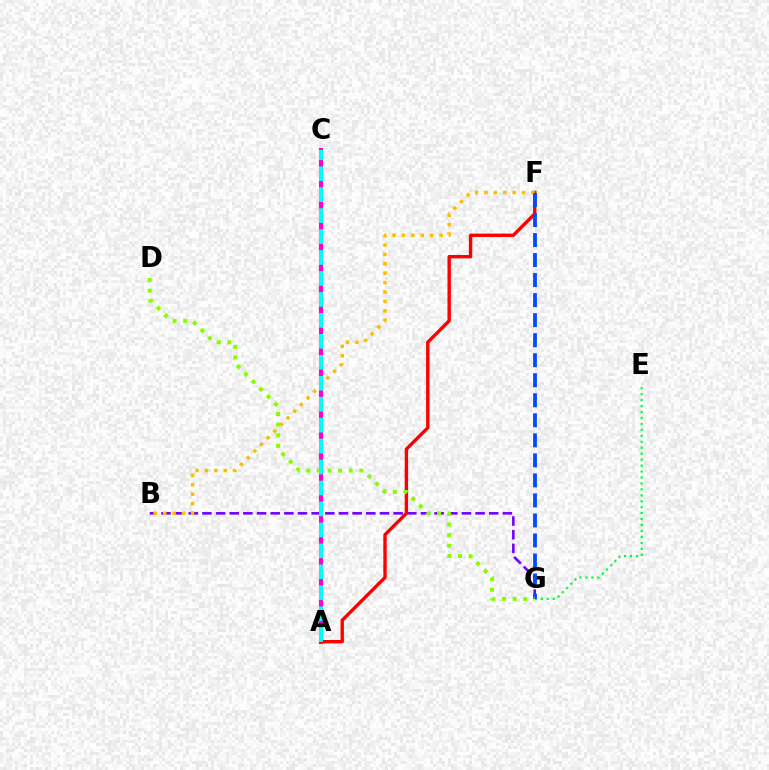{('B', 'G'): [{'color': '#7200ff', 'line_style': 'dashed', 'thickness': 1.86}], ('A', 'C'): [{'color': '#ff00cf', 'line_style': 'solid', 'thickness': 2.97}, {'color': '#00fff6', 'line_style': 'dashed', 'thickness': 2.85}], ('A', 'F'): [{'color': '#ff0000', 'line_style': 'solid', 'thickness': 2.43}], ('B', 'F'): [{'color': '#ffbd00', 'line_style': 'dotted', 'thickness': 2.55}], ('E', 'G'): [{'color': '#00ff39', 'line_style': 'dotted', 'thickness': 1.62}], ('F', 'G'): [{'color': '#004bff', 'line_style': 'dashed', 'thickness': 2.72}], ('D', 'G'): [{'color': '#84ff00', 'line_style': 'dotted', 'thickness': 2.88}]}